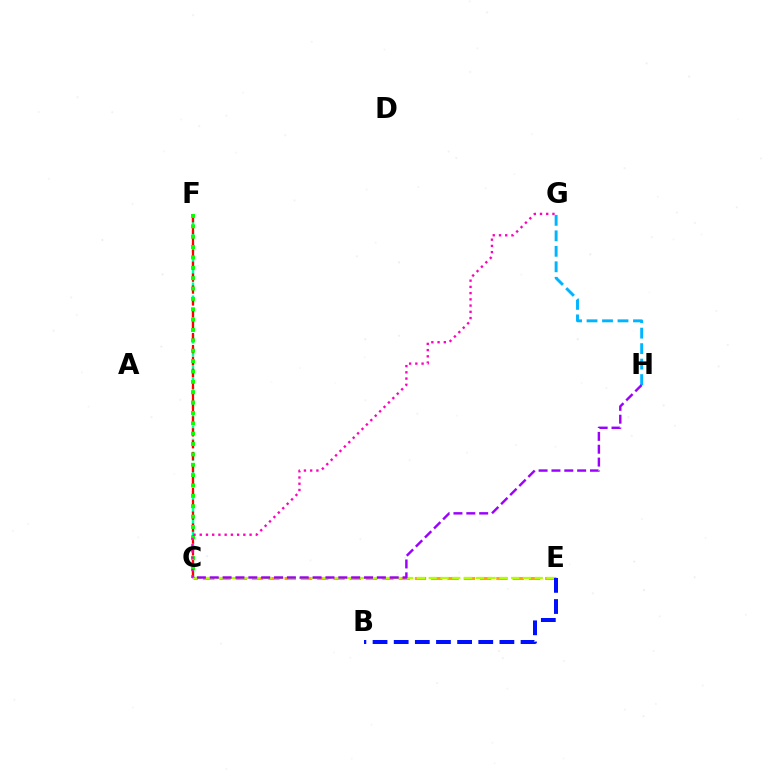{('C', 'E'): [{'color': '#ffa500', 'line_style': 'dashed', 'thickness': 2.21}, {'color': '#b3ff00', 'line_style': 'dashed', 'thickness': 1.6}], ('C', 'F'): [{'color': '#00ff9d', 'line_style': 'dashed', 'thickness': 1.77}, {'color': '#ff0000', 'line_style': 'dashed', 'thickness': 1.62}, {'color': '#08ff00', 'line_style': 'dotted', 'thickness': 2.82}], ('B', 'E'): [{'color': '#0010ff', 'line_style': 'dashed', 'thickness': 2.87}], ('G', 'H'): [{'color': '#00b5ff', 'line_style': 'dashed', 'thickness': 2.1}], ('C', 'G'): [{'color': '#ff00bd', 'line_style': 'dotted', 'thickness': 1.69}], ('C', 'H'): [{'color': '#9b00ff', 'line_style': 'dashed', 'thickness': 1.75}]}